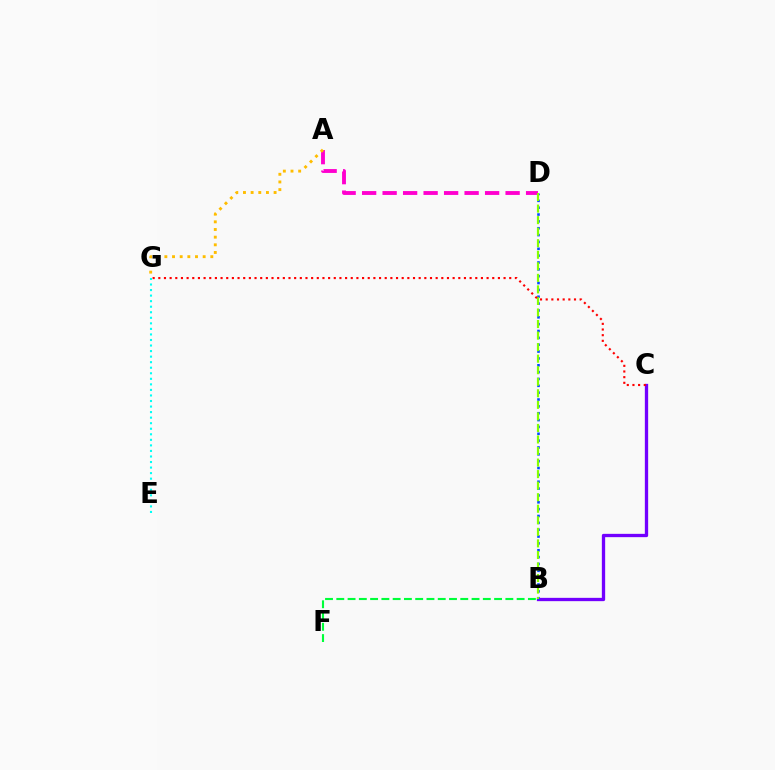{('A', 'D'): [{'color': '#ff00cf', 'line_style': 'dashed', 'thickness': 2.78}], ('B', 'F'): [{'color': '#00ff39', 'line_style': 'dashed', 'thickness': 1.53}], ('B', 'C'): [{'color': '#7200ff', 'line_style': 'solid', 'thickness': 2.38}], ('A', 'G'): [{'color': '#ffbd00', 'line_style': 'dotted', 'thickness': 2.08}], ('B', 'D'): [{'color': '#004bff', 'line_style': 'dotted', 'thickness': 1.86}, {'color': '#84ff00', 'line_style': 'dashed', 'thickness': 1.57}], ('C', 'G'): [{'color': '#ff0000', 'line_style': 'dotted', 'thickness': 1.54}], ('E', 'G'): [{'color': '#00fff6', 'line_style': 'dotted', 'thickness': 1.51}]}